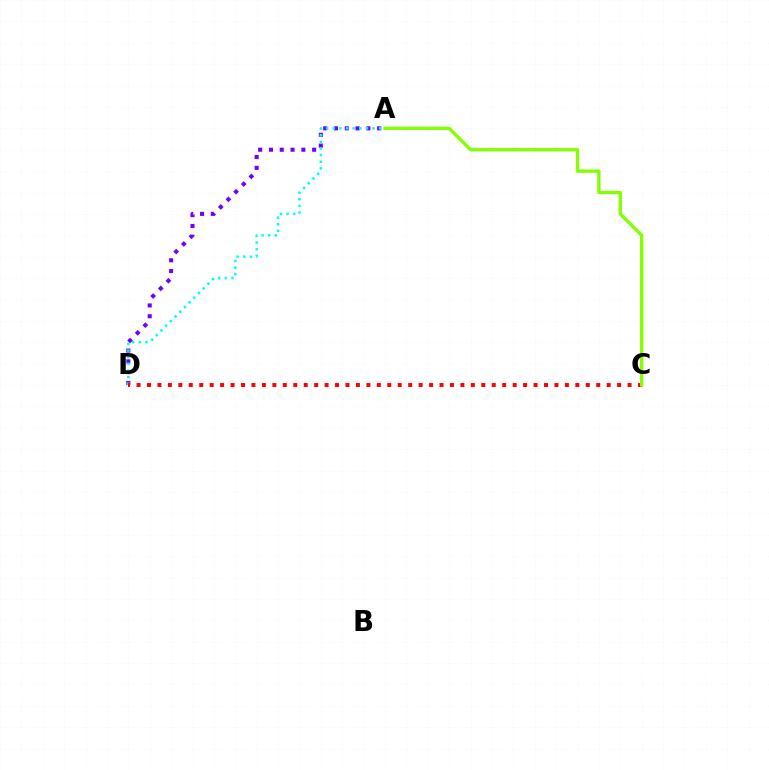{('A', 'D'): [{'color': '#7200ff', 'line_style': 'dotted', 'thickness': 2.93}, {'color': '#00fff6', 'line_style': 'dotted', 'thickness': 1.8}], ('C', 'D'): [{'color': '#ff0000', 'line_style': 'dotted', 'thickness': 2.84}], ('A', 'C'): [{'color': '#84ff00', 'line_style': 'solid', 'thickness': 2.39}]}